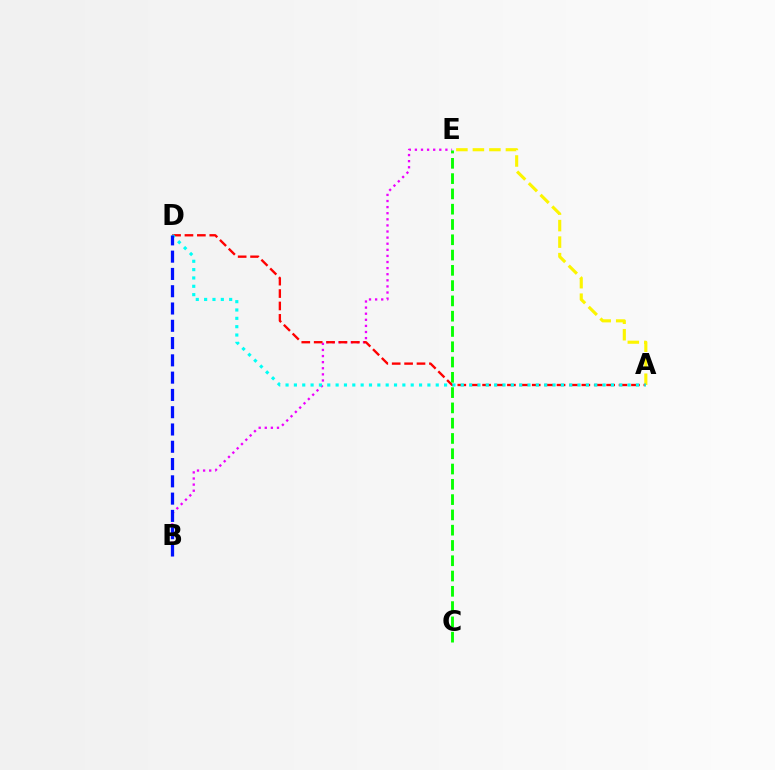{('B', 'E'): [{'color': '#ee00ff', 'line_style': 'dotted', 'thickness': 1.66}], ('A', 'E'): [{'color': '#fcf500', 'line_style': 'dashed', 'thickness': 2.24}], ('A', 'D'): [{'color': '#ff0000', 'line_style': 'dashed', 'thickness': 1.69}, {'color': '#00fff6', 'line_style': 'dotted', 'thickness': 2.27}], ('C', 'E'): [{'color': '#08ff00', 'line_style': 'dashed', 'thickness': 2.08}], ('B', 'D'): [{'color': '#0010ff', 'line_style': 'dashed', 'thickness': 2.35}]}